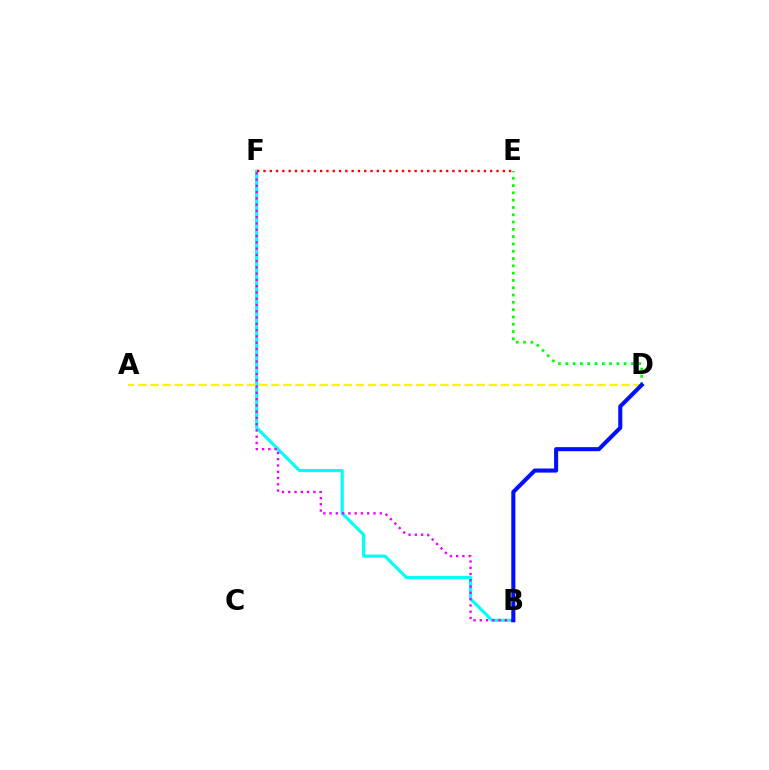{('B', 'F'): [{'color': '#00fff6', 'line_style': 'solid', 'thickness': 2.26}, {'color': '#ee00ff', 'line_style': 'dotted', 'thickness': 1.7}], ('E', 'F'): [{'color': '#ff0000', 'line_style': 'dotted', 'thickness': 1.71}], ('D', 'E'): [{'color': '#08ff00', 'line_style': 'dotted', 'thickness': 1.98}], ('A', 'D'): [{'color': '#fcf500', 'line_style': 'dashed', 'thickness': 1.64}], ('B', 'D'): [{'color': '#0010ff', 'line_style': 'solid', 'thickness': 2.93}]}